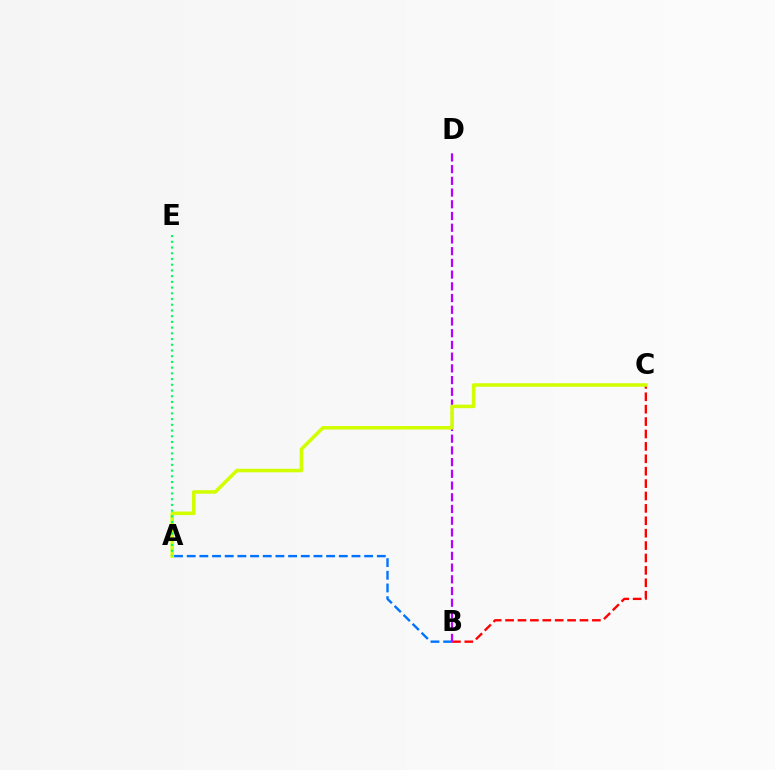{('B', 'C'): [{'color': '#ff0000', 'line_style': 'dashed', 'thickness': 1.68}], ('B', 'D'): [{'color': '#b900ff', 'line_style': 'dashed', 'thickness': 1.59}], ('A', 'C'): [{'color': '#d1ff00', 'line_style': 'solid', 'thickness': 2.55}], ('A', 'B'): [{'color': '#0074ff', 'line_style': 'dashed', 'thickness': 1.72}], ('A', 'E'): [{'color': '#00ff5c', 'line_style': 'dotted', 'thickness': 1.55}]}